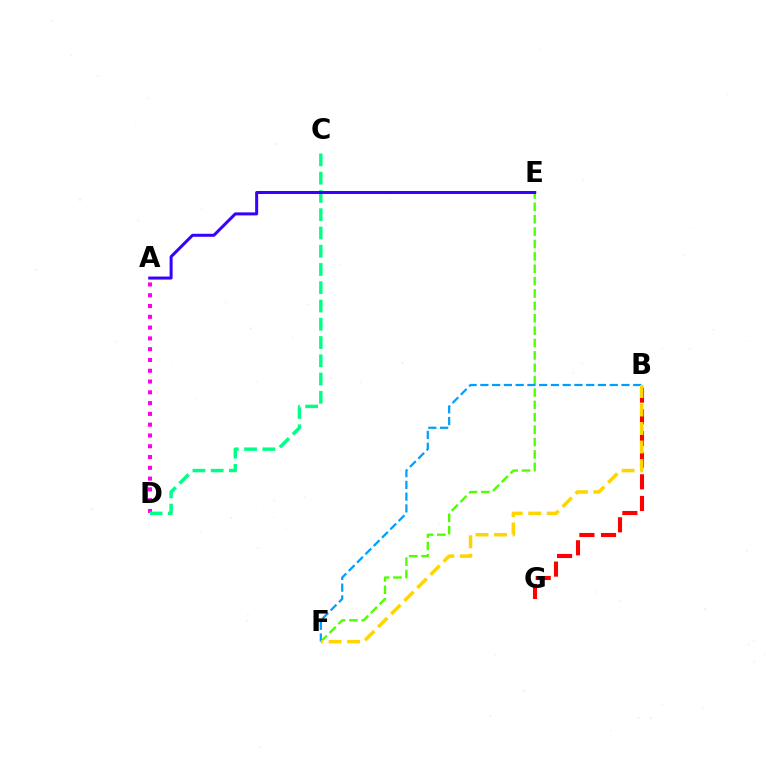{('E', 'F'): [{'color': '#4fff00', 'line_style': 'dashed', 'thickness': 1.68}], ('A', 'D'): [{'color': '#ff00ed', 'line_style': 'dotted', 'thickness': 2.93}], ('C', 'D'): [{'color': '#00ff86', 'line_style': 'dashed', 'thickness': 2.48}], ('B', 'G'): [{'color': '#ff0000', 'line_style': 'dashed', 'thickness': 2.94}], ('A', 'E'): [{'color': '#3700ff', 'line_style': 'solid', 'thickness': 2.17}], ('B', 'F'): [{'color': '#009eff', 'line_style': 'dashed', 'thickness': 1.6}, {'color': '#ffd500', 'line_style': 'dashed', 'thickness': 2.52}]}